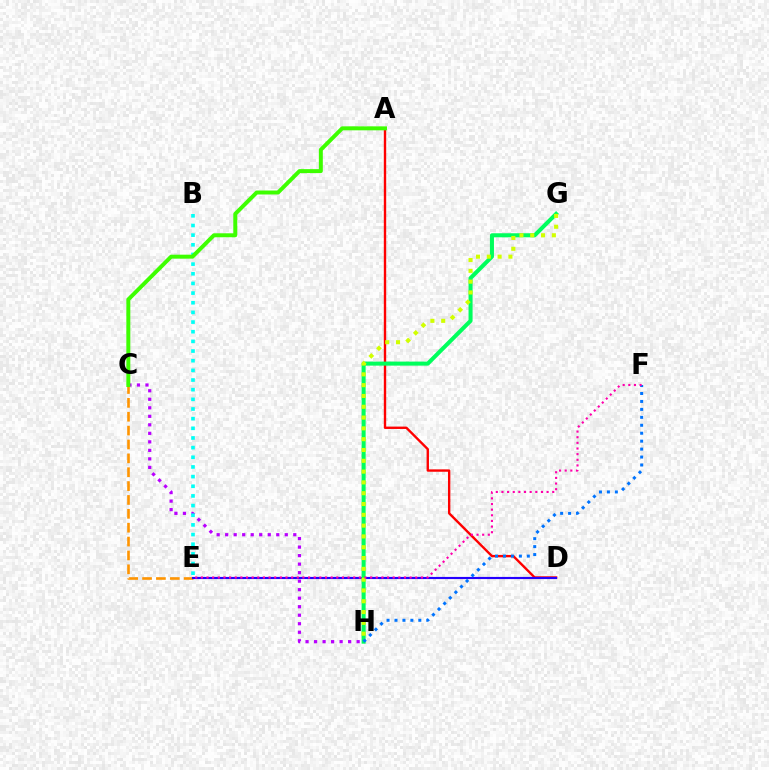{('A', 'D'): [{'color': '#ff0000', 'line_style': 'solid', 'thickness': 1.71}], ('C', 'H'): [{'color': '#b900ff', 'line_style': 'dotted', 'thickness': 2.31}], ('C', 'E'): [{'color': '#ff9400', 'line_style': 'dashed', 'thickness': 1.88}], ('D', 'E'): [{'color': '#2500ff', 'line_style': 'solid', 'thickness': 1.55}], ('B', 'E'): [{'color': '#00fff6', 'line_style': 'dotted', 'thickness': 2.62}], ('G', 'H'): [{'color': '#00ff5c', 'line_style': 'solid', 'thickness': 2.91}, {'color': '#d1ff00', 'line_style': 'dotted', 'thickness': 2.94}], ('A', 'C'): [{'color': '#3dff00', 'line_style': 'solid', 'thickness': 2.86}], ('F', 'H'): [{'color': '#0074ff', 'line_style': 'dotted', 'thickness': 2.16}], ('E', 'F'): [{'color': '#ff00ac', 'line_style': 'dotted', 'thickness': 1.53}]}